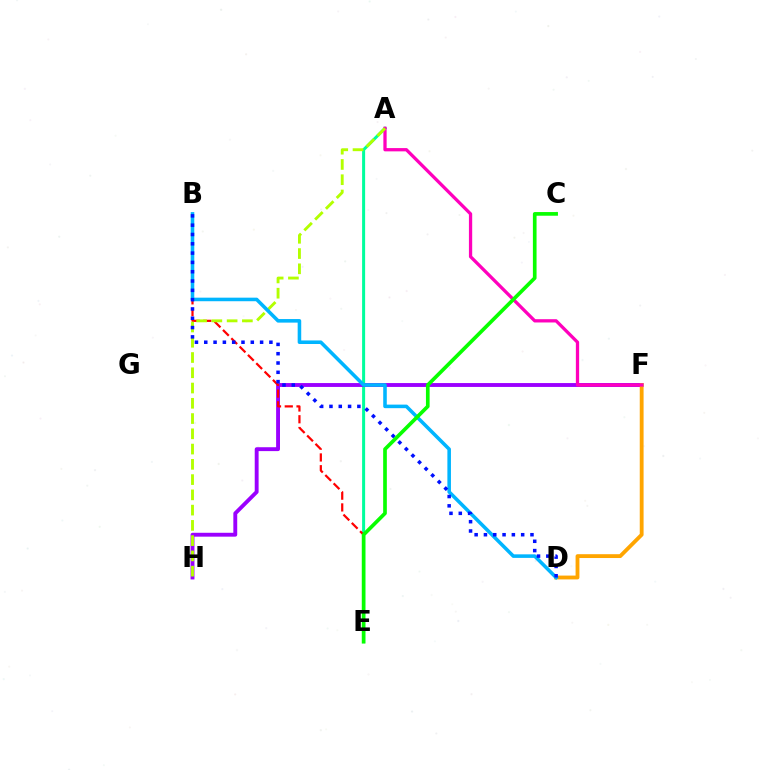{('A', 'E'): [{'color': '#00ff9d', 'line_style': 'solid', 'thickness': 2.17}], ('F', 'H'): [{'color': '#9b00ff', 'line_style': 'solid', 'thickness': 2.79}], ('D', 'F'): [{'color': '#ffa500', 'line_style': 'solid', 'thickness': 2.76}], ('B', 'E'): [{'color': '#ff0000', 'line_style': 'dashed', 'thickness': 1.6}], ('A', 'F'): [{'color': '#ff00bd', 'line_style': 'solid', 'thickness': 2.36}], ('A', 'H'): [{'color': '#b3ff00', 'line_style': 'dashed', 'thickness': 2.07}], ('B', 'D'): [{'color': '#00b5ff', 'line_style': 'solid', 'thickness': 2.56}, {'color': '#0010ff', 'line_style': 'dotted', 'thickness': 2.53}], ('C', 'E'): [{'color': '#08ff00', 'line_style': 'solid', 'thickness': 2.64}]}